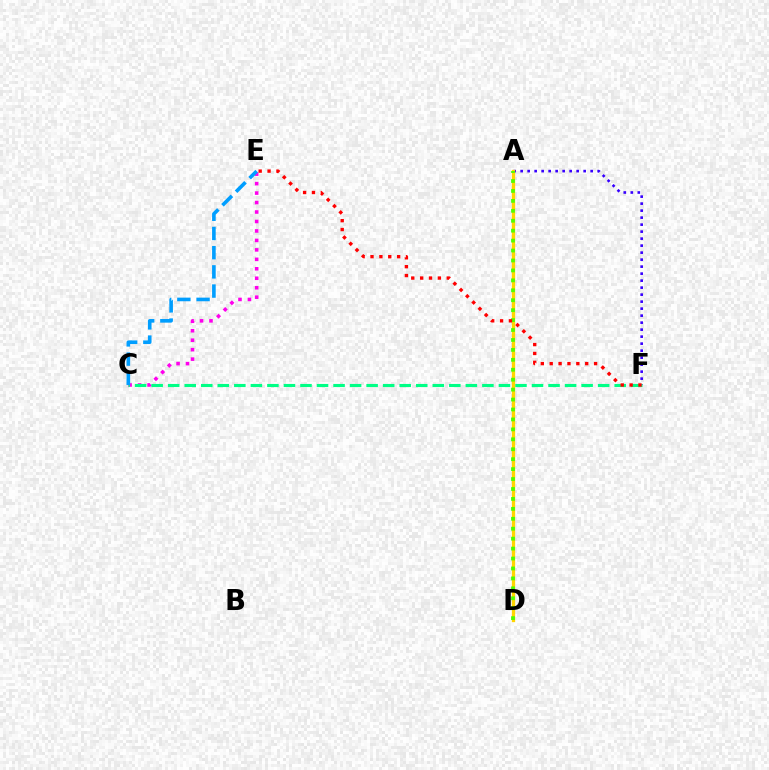{('A', 'F'): [{'color': '#3700ff', 'line_style': 'dotted', 'thickness': 1.9}], ('C', 'E'): [{'color': '#ff00ed', 'line_style': 'dotted', 'thickness': 2.57}, {'color': '#009eff', 'line_style': 'dashed', 'thickness': 2.61}], ('C', 'F'): [{'color': '#00ff86', 'line_style': 'dashed', 'thickness': 2.25}], ('A', 'D'): [{'color': '#ffd500', 'line_style': 'solid', 'thickness': 2.38}, {'color': '#4fff00', 'line_style': 'dotted', 'thickness': 2.7}], ('E', 'F'): [{'color': '#ff0000', 'line_style': 'dotted', 'thickness': 2.41}]}